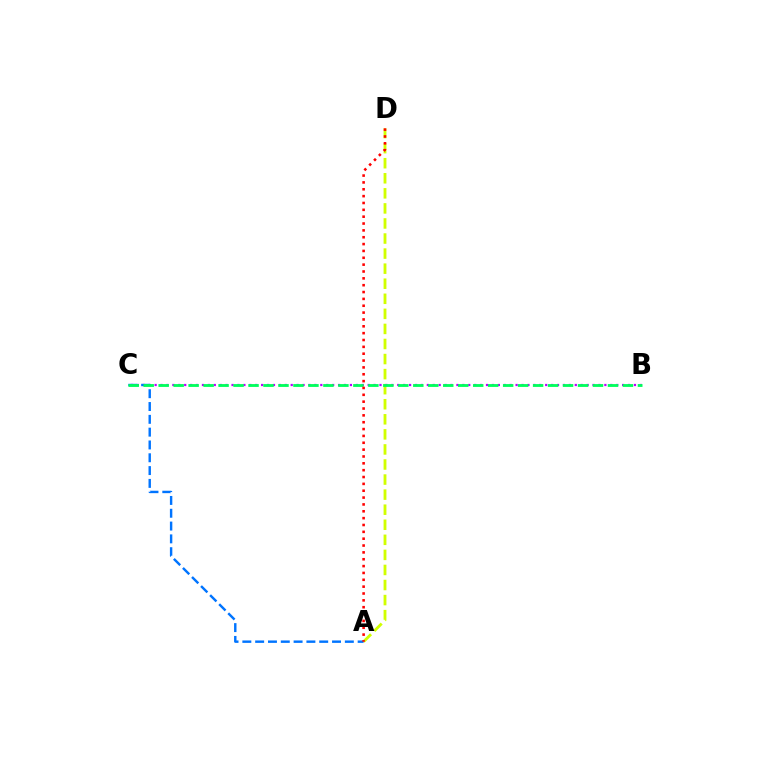{('A', 'D'): [{'color': '#d1ff00', 'line_style': 'dashed', 'thickness': 2.05}, {'color': '#ff0000', 'line_style': 'dotted', 'thickness': 1.86}], ('B', 'C'): [{'color': '#b900ff', 'line_style': 'dotted', 'thickness': 1.61}, {'color': '#00ff5c', 'line_style': 'dashed', 'thickness': 2.03}], ('A', 'C'): [{'color': '#0074ff', 'line_style': 'dashed', 'thickness': 1.74}]}